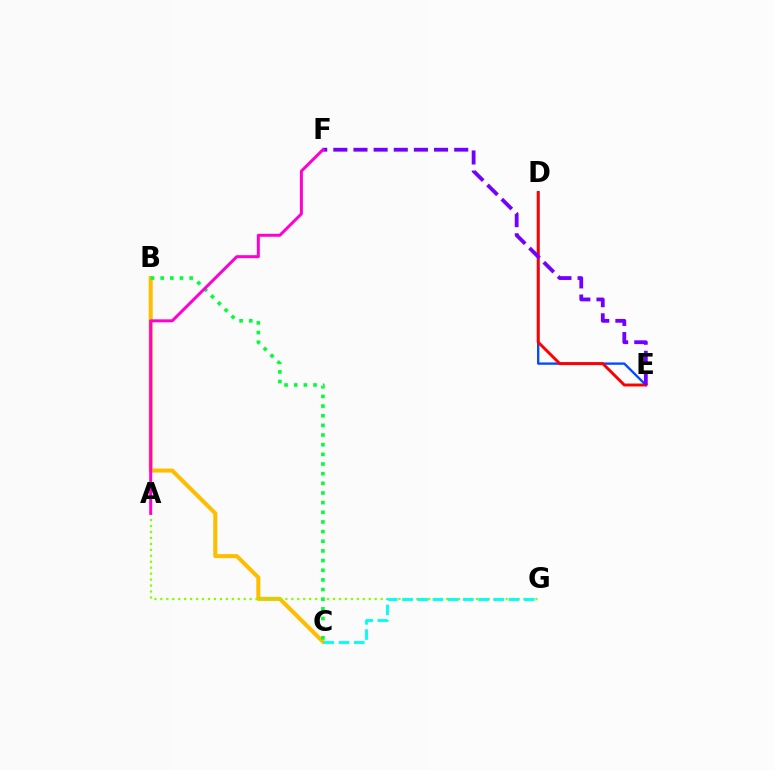{('B', 'C'): [{'color': '#ffbd00', 'line_style': 'solid', 'thickness': 2.9}, {'color': '#00ff39', 'line_style': 'dotted', 'thickness': 2.62}], ('A', 'G'): [{'color': '#84ff00', 'line_style': 'dotted', 'thickness': 1.62}], ('D', 'E'): [{'color': '#004bff', 'line_style': 'solid', 'thickness': 1.68}, {'color': '#ff0000', 'line_style': 'solid', 'thickness': 2.12}], ('E', 'F'): [{'color': '#7200ff', 'line_style': 'dashed', 'thickness': 2.74}], ('A', 'F'): [{'color': '#ff00cf', 'line_style': 'solid', 'thickness': 2.15}], ('C', 'G'): [{'color': '#00fff6', 'line_style': 'dashed', 'thickness': 2.07}]}